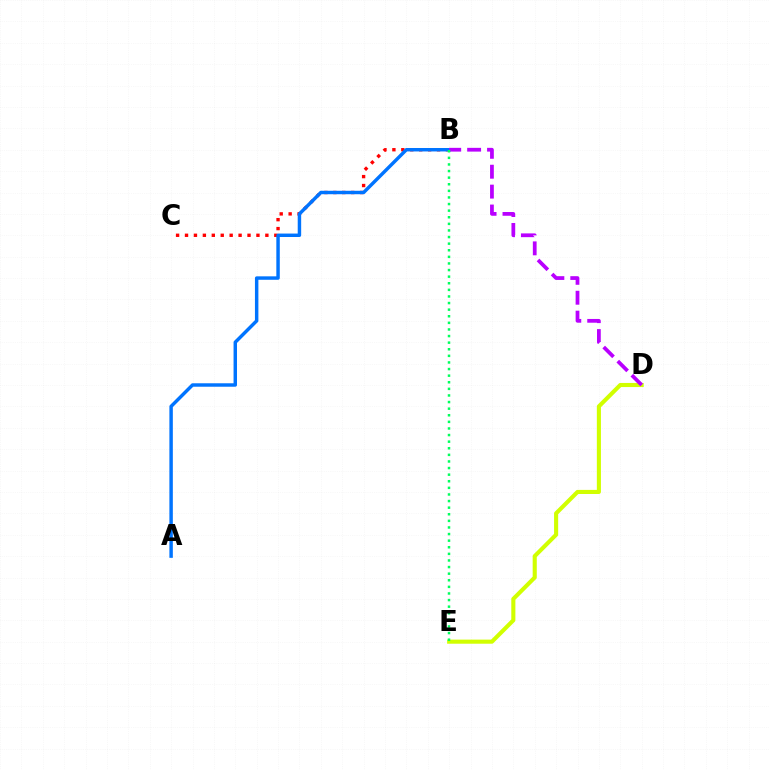{('B', 'C'): [{'color': '#ff0000', 'line_style': 'dotted', 'thickness': 2.43}], ('A', 'B'): [{'color': '#0074ff', 'line_style': 'solid', 'thickness': 2.48}], ('D', 'E'): [{'color': '#d1ff00', 'line_style': 'solid', 'thickness': 2.95}], ('B', 'D'): [{'color': '#b900ff', 'line_style': 'dashed', 'thickness': 2.7}], ('B', 'E'): [{'color': '#00ff5c', 'line_style': 'dotted', 'thickness': 1.79}]}